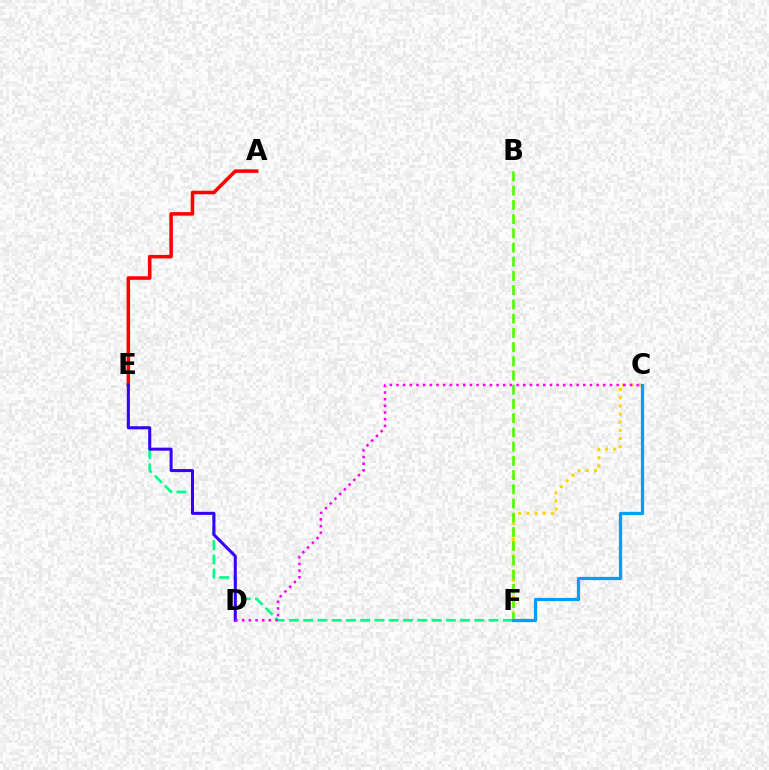{('C', 'F'): [{'color': '#ffd500', 'line_style': 'dotted', 'thickness': 2.21}, {'color': '#009eff', 'line_style': 'solid', 'thickness': 2.34}], ('E', 'F'): [{'color': '#00ff86', 'line_style': 'dashed', 'thickness': 1.94}], ('B', 'F'): [{'color': '#4fff00', 'line_style': 'dashed', 'thickness': 1.93}], ('A', 'E'): [{'color': '#ff0000', 'line_style': 'solid', 'thickness': 2.54}], ('D', 'E'): [{'color': '#3700ff', 'line_style': 'solid', 'thickness': 2.18}], ('C', 'D'): [{'color': '#ff00ed', 'line_style': 'dotted', 'thickness': 1.81}]}